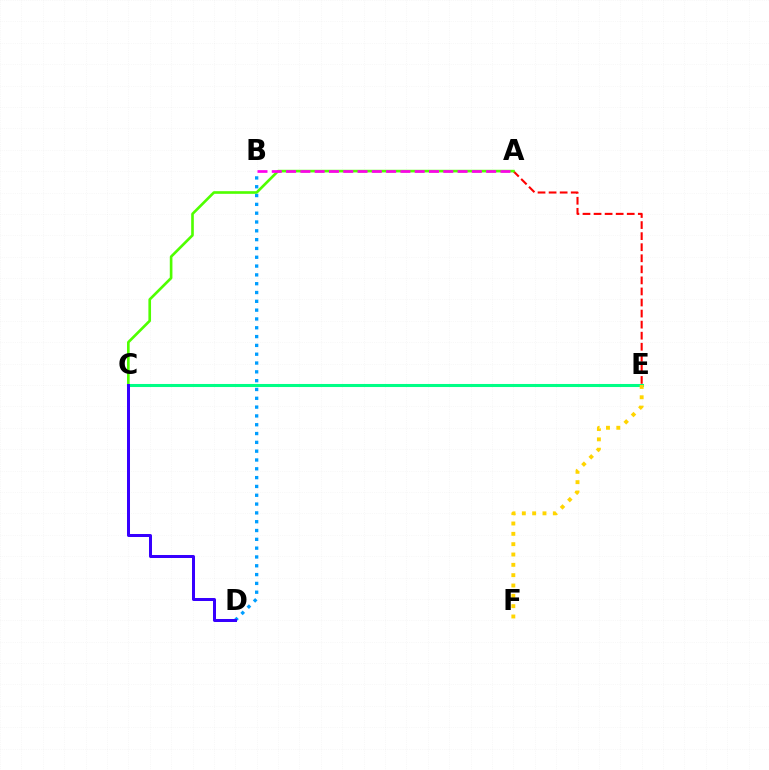{('A', 'E'): [{'color': '#ff0000', 'line_style': 'dashed', 'thickness': 1.5}], ('A', 'C'): [{'color': '#4fff00', 'line_style': 'solid', 'thickness': 1.9}], ('C', 'E'): [{'color': '#00ff86', 'line_style': 'solid', 'thickness': 2.2}], ('B', 'D'): [{'color': '#009eff', 'line_style': 'dotted', 'thickness': 2.39}], ('E', 'F'): [{'color': '#ffd500', 'line_style': 'dotted', 'thickness': 2.81}], ('A', 'B'): [{'color': '#ff00ed', 'line_style': 'dashed', 'thickness': 1.94}], ('C', 'D'): [{'color': '#3700ff', 'line_style': 'solid', 'thickness': 2.16}]}